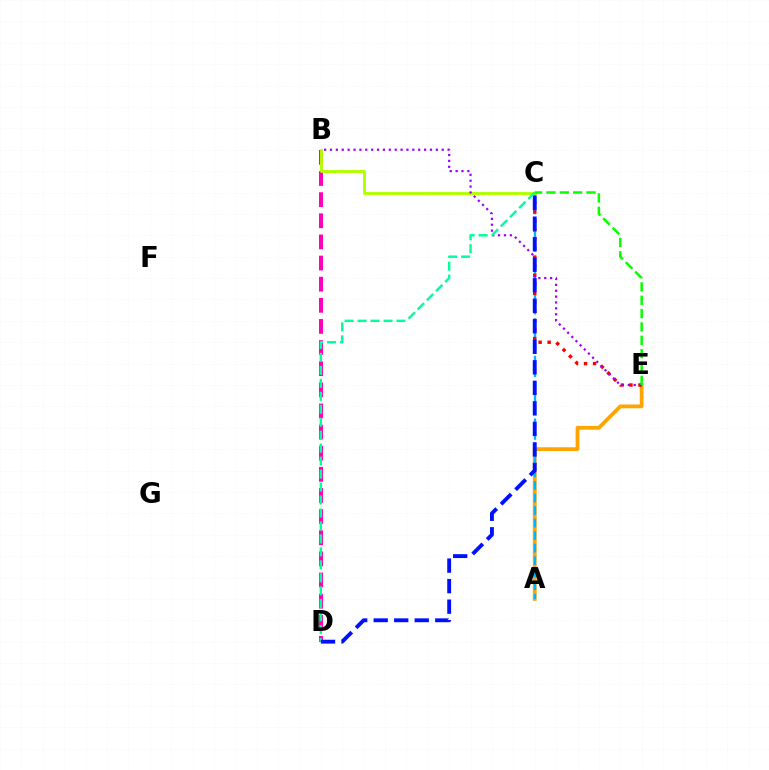{('A', 'E'): [{'color': '#ffa500', 'line_style': 'solid', 'thickness': 2.74}], ('A', 'C'): [{'color': '#00b5ff', 'line_style': 'dashed', 'thickness': 1.7}], ('B', 'D'): [{'color': '#ff00bd', 'line_style': 'dashed', 'thickness': 2.87}], ('C', 'E'): [{'color': '#ff0000', 'line_style': 'dotted', 'thickness': 2.46}, {'color': '#08ff00', 'line_style': 'dashed', 'thickness': 1.81}], ('B', 'C'): [{'color': '#b3ff00', 'line_style': 'solid', 'thickness': 2.09}], ('B', 'E'): [{'color': '#9b00ff', 'line_style': 'dotted', 'thickness': 1.6}], ('C', 'D'): [{'color': '#00ff9d', 'line_style': 'dashed', 'thickness': 1.76}, {'color': '#0010ff', 'line_style': 'dashed', 'thickness': 2.79}]}